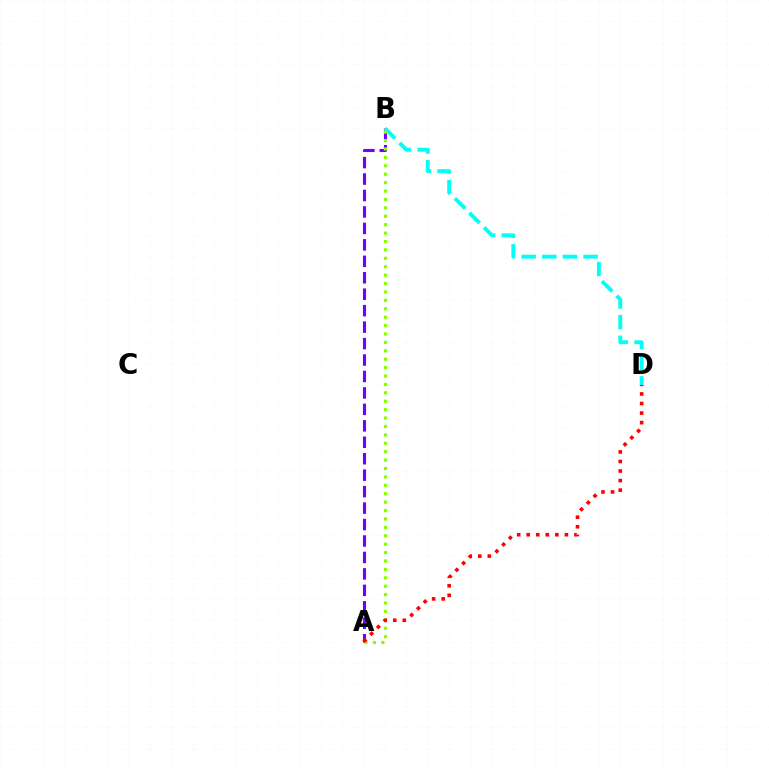{('A', 'B'): [{'color': '#7200ff', 'line_style': 'dashed', 'thickness': 2.23}, {'color': '#84ff00', 'line_style': 'dotted', 'thickness': 2.28}], ('B', 'D'): [{'color': '#00fff6', 'line_style': 'dashed', 'thickness': 2.81}], ('A', 'D'): [{'color': '#ff0000', 'line_style': 'dotted', 'thickness': 2.59}]}